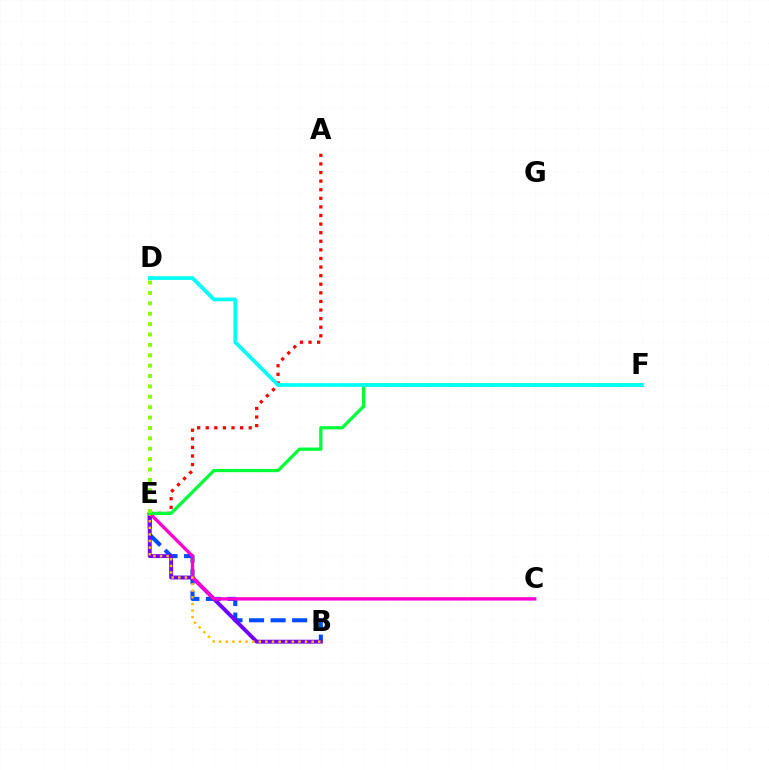{('B', 'E'): [{'color': '#004bff', 'line_style': 'dashed', 'thickness': 2.92}, {'color': '#7200ff', 'line_style': 'solid', 'thickness': 2.79}, {'color': '#ffbd00', 'line_style': 'dotted', 'thickness': 1.8}], ('A', 'E'): [{'color': '#ff0000', 'line_style': 'dotted', 'thickness': 2.34}], ('C', 'E'): [{'color': '#ff00cf', 'line_style': 'solid', 'thickness': 2.41}], ('E', 'F'): [{'color': '#00ff39', 'line_style': 'solid', 'thickness': 2.34}], ('D', 'F'): [{'color': '#00fff6', 'line_style': 'solid', 'thickness': 2.69}], ('D', 'E'): [{'color': '#84ff00', 'line_style': 'dotted', 'thickness': 2.82}]}